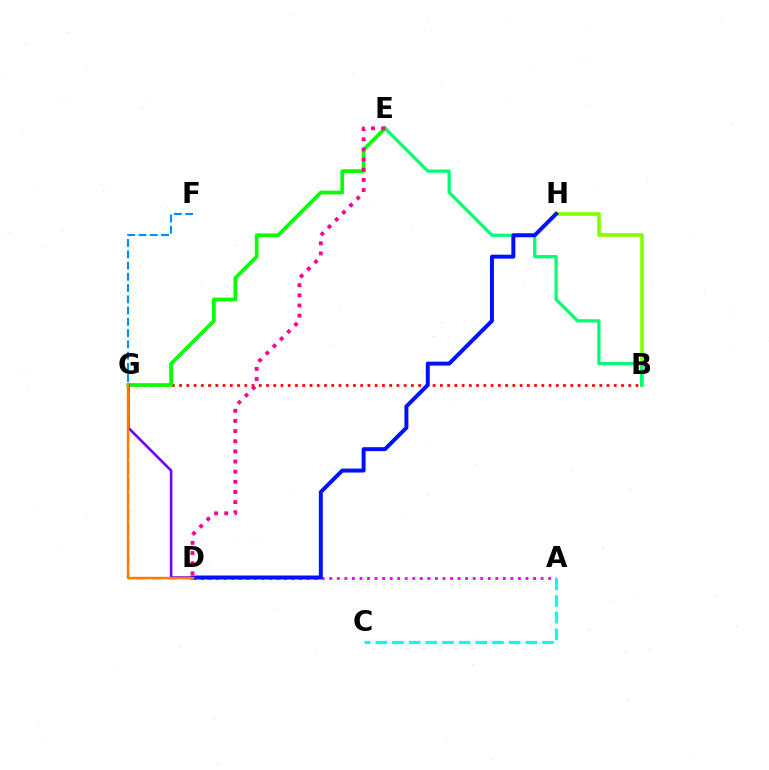{('F', 'G'): [{'color': '#008cff', 'line_style': 'dashed', 'thickness': 1.53}], ('B', 'H'): [{'color': '#84ff00', 'line_style': 'solid', 'thickness': 2.63}], ('B', 'E'): [{'color': '#00ff74', 'line_style': 'solid', 'thickness': 2.34}], ('A', 'D'): [{'color': '#ee00ff', 'line_style': 'dotted', 'thickness': 2.05}], ('D', 'G'): [{'color': '#fcf500', 'line_style': 'dashed', 'thickness': 2.1}, {'color': '#7200ff', 'line_style': 'solid', 'thickness': 1.87}, {'color': '#ff7c00', 'line_style': 'solid', 'thickness': 1.73}], ('B', 'G'): [{'color': '#ff0000', 'line_style': 'dotted', 'thickness': 1.97}], ('E', 'G'): [{'color': '#08ff00', 'line_style': 'solid', 'thickness': 2.67}], ('D', 'H'): [{'color': '#0010ff', 'line_style': 'solid', 'thickness': 2.85}], ('A', 'C'): [{'color': '#00fff6', 'line_style': 'dashed', 'thickness': 2.26}], ('D', 'E'): [{'color': '#ff0094', 'line_style': 'dotted', 'thickness': 2.76}]}